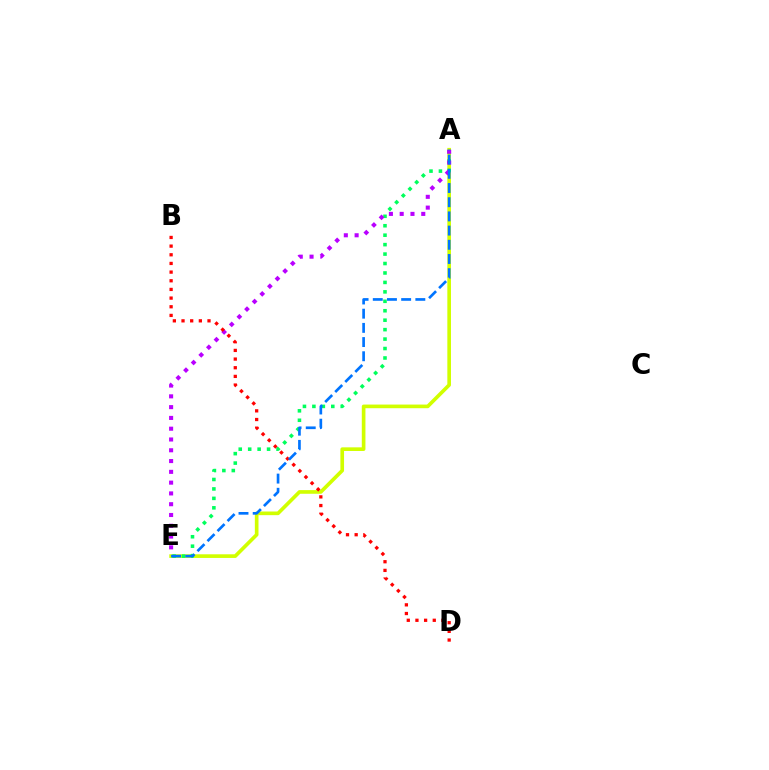{('A', 'E'): [{'color': '#d1ff00', 'line_style': 'solid', 'thickness': 2.63}, {'color': '#00ff5c', 'line_style': 'dotted', 'thickness': 2.57}, {'color': '#b900ff', 'line_style': 'dotted', 'thickness': 2.93}, {'color': '#0074ff', 'line_style': 'dashed', 'thickness': 1.93}], ('B', 'D'): [{'color': '#ff0000', 'line_style': 'dotted', 'thickness': 2.35}]}